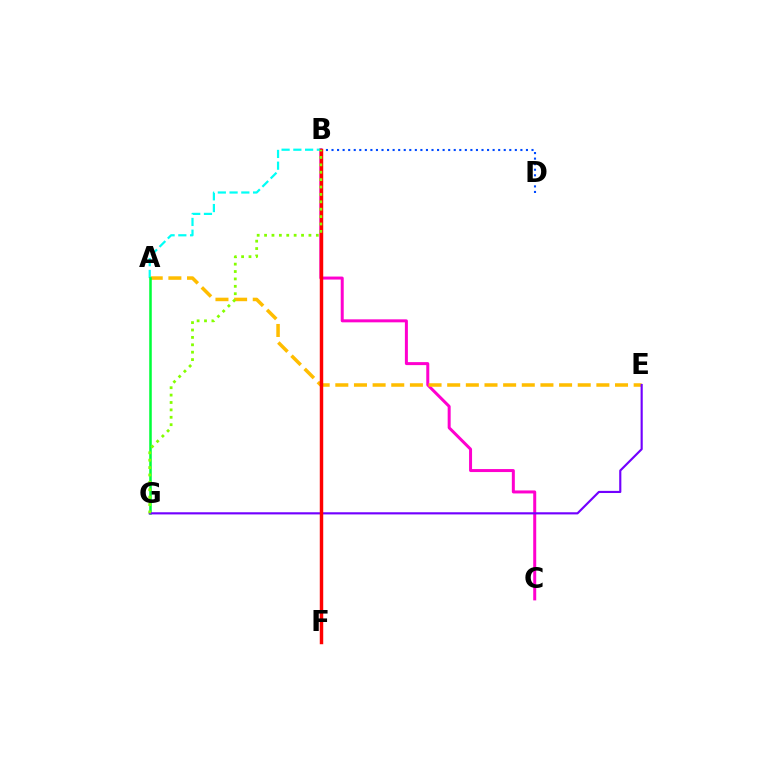{('B', 'C'): [{'color': '#ff00cf', 'line_style': 'solid', 'thickness': 2.16}], ('A', 'E'): [{'color': '#ffbd00', 'line_style': 'dashed', 'thickness': 2.53}], ('A', 'B'): [{'color': '#00fff6', 'line_style': 'dashed', 'thickness': 1.6}], ('B', 'D'): [{'color': '#004bff', 'line_style': 'dotted', 'thickness': 1.51}], ('A', 'G'): [{'color': '#00ff39', 'line_style': 'solid', 'thickness': 1.83}], ('E', 'G'): [{'color': '#7200ff', 'line_style': 'solid', 'thickness': 1.55}], ('B', 'F'): [{'color': '#ff0000', 'line_style': 'solid', 'thickness': 2.48}], ('B', 'G'): [{'color': '#84ff00', 'line_style': 'dotted', 'thickness': 2.01}]}